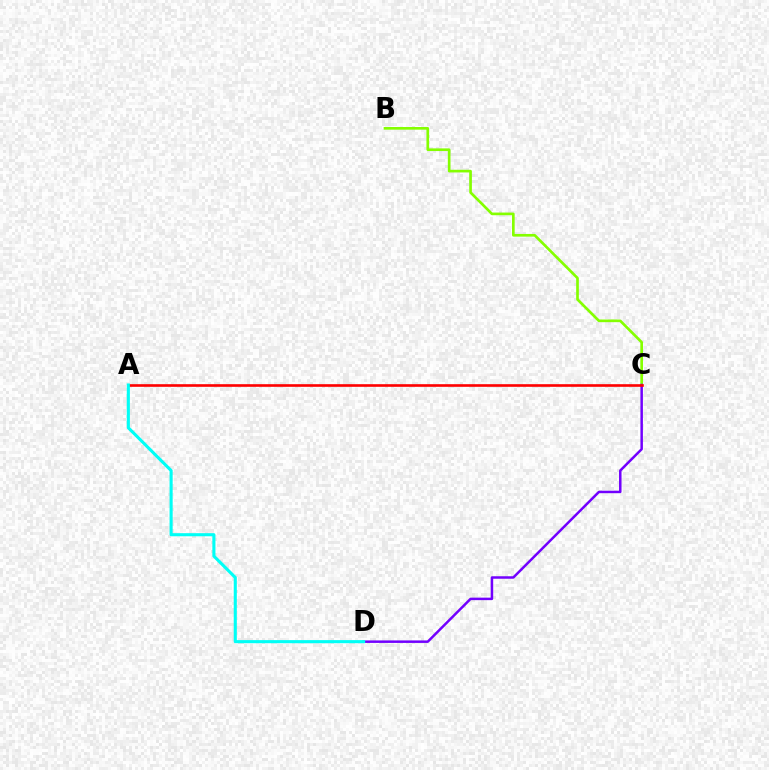{('B', 'C'): [{'color': '#84ff00', 'line_style': 'solid', 'thickness': 1.92}], ('C', 'D'): [{'color': '#7200ff', 'line_style': 'solid', 'thickness': 1.79}], ('A', 'C'): [{'color': '#ff0000', 'line_style': 'solid', 'thickness': 1.9}], ('A', 'D'): [{'color': '#00fff6', 'line_style': 'solid', 'thickness': 2.23}]}